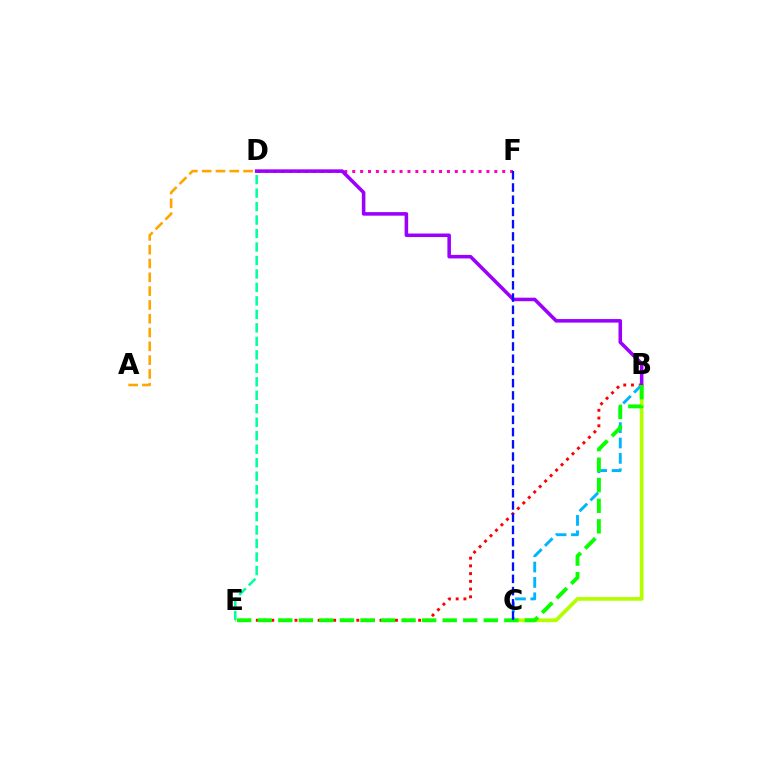{('A', 'D'): [{'color': '#ffa500', 'line_style': 'dashed', 'thickness': 1.88}], ('B', 'E'): [{'color': '#ff0000', 'line_style': 'dotted', 'thickness': 2.1}, {'color': '#08ff00', 'line_style': 'dashed', 'thickness': 2.79}], ('B', 'C'): [{'color': '#b3ff00', 'line_style': 'solid', 'thickness': 2.69}, {'color': '#00b5ff', 'line_style': 'dashed', 'thickness': 2.09}], ('D', 'E'): [{'color': '#00ff9d', 'line_style': 'dashed', 'thickness': 1.83}], ('D', 'F'): [{'color': '#ff00bd', 'line_style': 'dotted', 'thickness': 2.14}], ('B', 'D'): [{'color': '#9b00ff', 'line_style': 'solid', 'thickness': 2.55}], ('C', 'F'): [{'color': '#0010ff', 'line_style': 'dashed', 'thickness': 1.66}]}